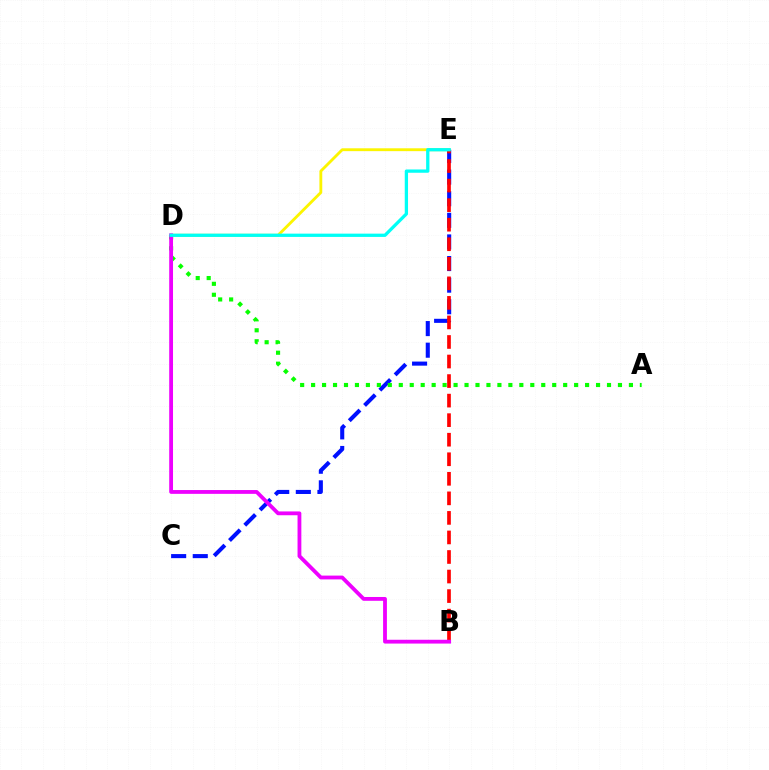{('D', 'E'): [{'color': '#fcf500', 'line_style': 'solid', 'thickness': 2.05}, {'color': '#00fff6', 'line_style': 'solid', 'thickness': 2.36}], ('C', 'E'): [{'color': '#0010ff', 'line_style': 'dashed', 'thickness': 2.94}], ('B', 'E'): [{'color': '#ff0000', 'line_style': 'dashed', 'thickness': 2.66}], ('A', 'D'): [{'color': '#08ff00', 'line_style': 'dotted', 'thickness': 2.98}], ('B', 'D'): [{'color': '#ee00ff', 'line_style': 'solid', 'thickness': 2.74}]}